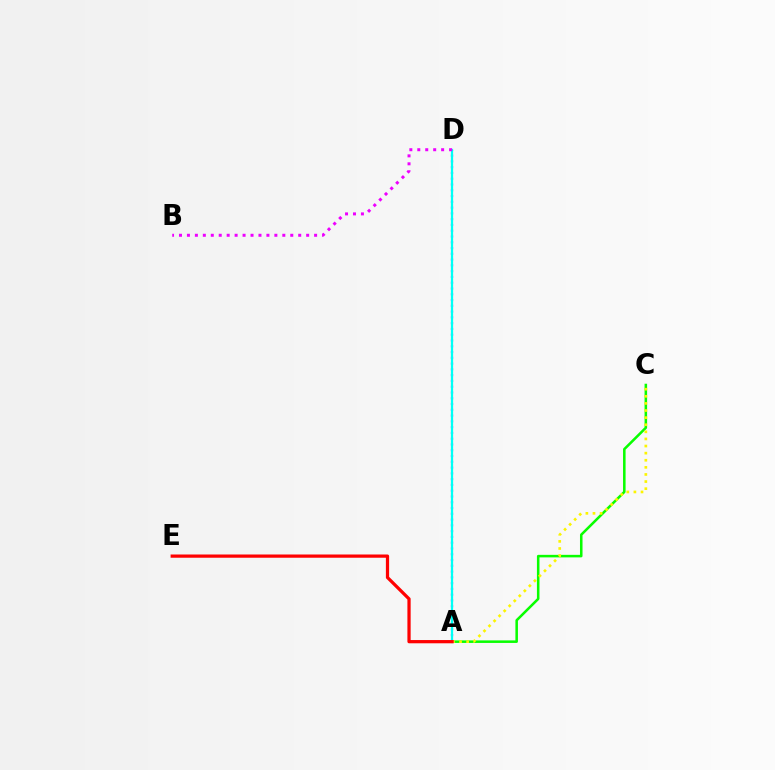{('A', 'D'): [{'color': '#0010ff', 'line_style': 'dotted', 'thickness': 1.57}, {'color': '#00fff6', 'line_style': 'solid', 'thickness': 1.61}], ('A', 'C'): [{'color': '#08ff00', 'line_style': 'solid', 'thickness': 1.83}, {'color': '#fcf500', 'line_style': 'dotted', 'thickness': 1.93}], ('B', 'D'): [{'color': '#ee00ff', 'line_style': 'dotted', 'thickness': 2.16}], ('A', 'E'): [{'color': '#ff0000', 'line_style': 'solid', 'thickness': 2.33}]}